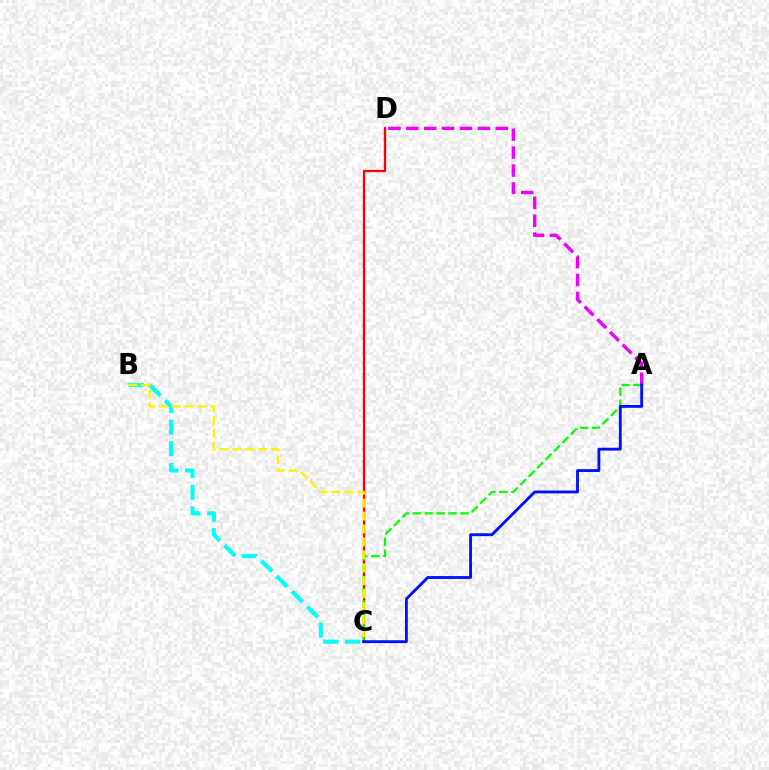{('C', 'D'): [{'color': '#ff0000', 'line_style': 'solid', 'thickness': 1.67}], ('B', 'C'): [{'color': '#00fff6', 'line_style': 'dashed', 'thickness': 2.94}, {'color': '#fcf500', 'line_style': 'dashed', 'thickness': 1.76}], ('A', 'C'): [{'color': '#08ff00', 'line_style': 'dashed', 'thickness': 1.62}, {'color': '#0010ff', 'line_style': 'solid', 'thickness': 2.04}], ('A', 'D'): [{'color': '#ee00ff', 'line_style': 'dashed', 'thickness': 2.43}]}